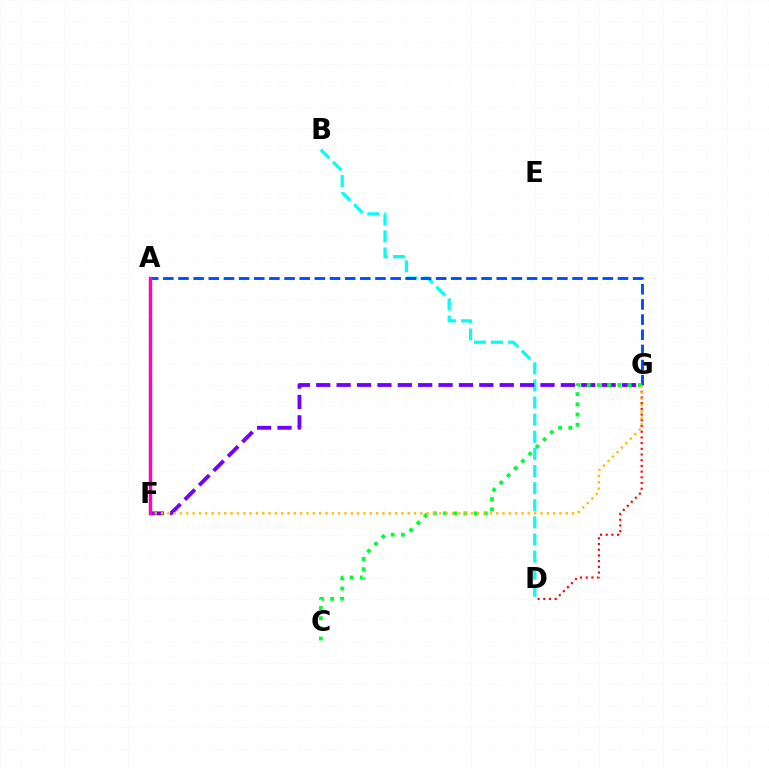{('B', 'D'): [{'color': '#00fff6', 'line_style': 'dashed', 'thickness': 2.32}], ('A', 'G'): [{'color': '#004bff', 'line_style': 'dashed', 'thickness': 2.06}], ('F', 'G'): [{'color': '#7200ff', 'line_style': 'dashed', 'thickness': 2.77}, {'color': '#ffbd00', 'line_style': 'dotted', 'thickness': 1.72}], ('D', 'G'): [{'color': '#ff0000', 'line_style': 'dotted', 'thickness': 1.55}], ('C', 'G'): [{'color': '#00ff39', 'line_style': 'dotted', 'thickness': 2.77}], ('A', 'F'): [{'color': '#84ff00', 'line_style': 'dashed', 'thickness': 1.68}, {'color': '#ff00cf', 'line_style': 'solid', 'thickness': 2.46}]}